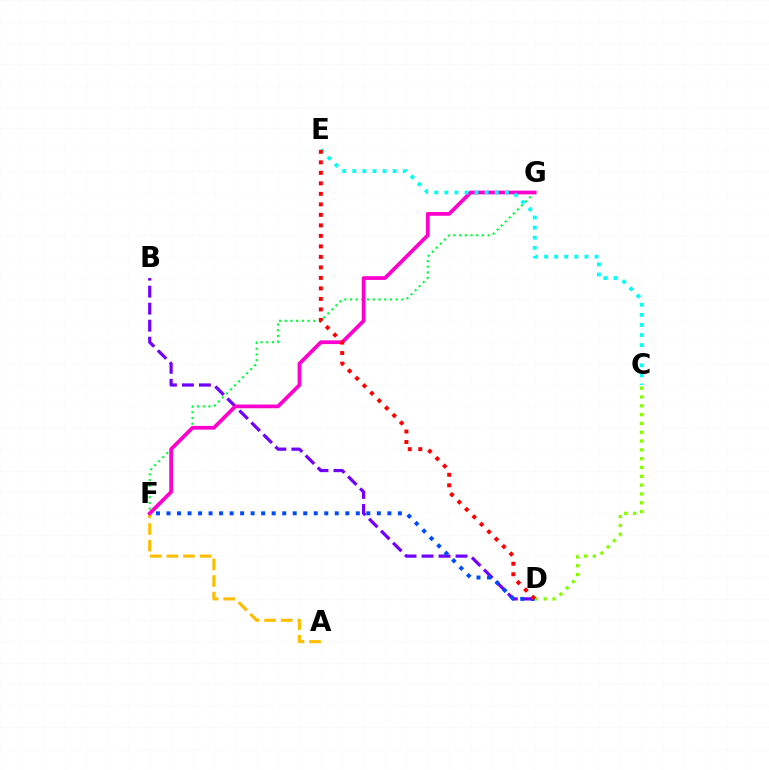{('A', 'F'): [{'color': '#ffbd00', 'line_style': 'dashed', 'thickness': 2.25}], ('F', 'G'): [{'color': '#00ff39', 'line_style': 'dotted', 'thickness': 1.55}, {'color': '#ff00cf', 'line_style': 'solid', 'thickness': 2.69}], ('B', 'D'): [{'color': '#7200ff', 'line_style': 'dashed', 'thickness': 2.31}], ('D', 'F'): [{'color': '#004bff', 'line_style': 'dotted', 'thickness': 2.86}], ('C', 'E'): [{'color': '#00fff6', 'line_style': 'dotted', 'thickness': 2.74}], ('C', 'D'): [{'color': '#84ff00', 'line_style': 'dotted', 'thickness': 2.4}], ('D', 'E'): [{'color': '#ff0000', 'line_style': 'dotted', 'thickness': 2.85}]}